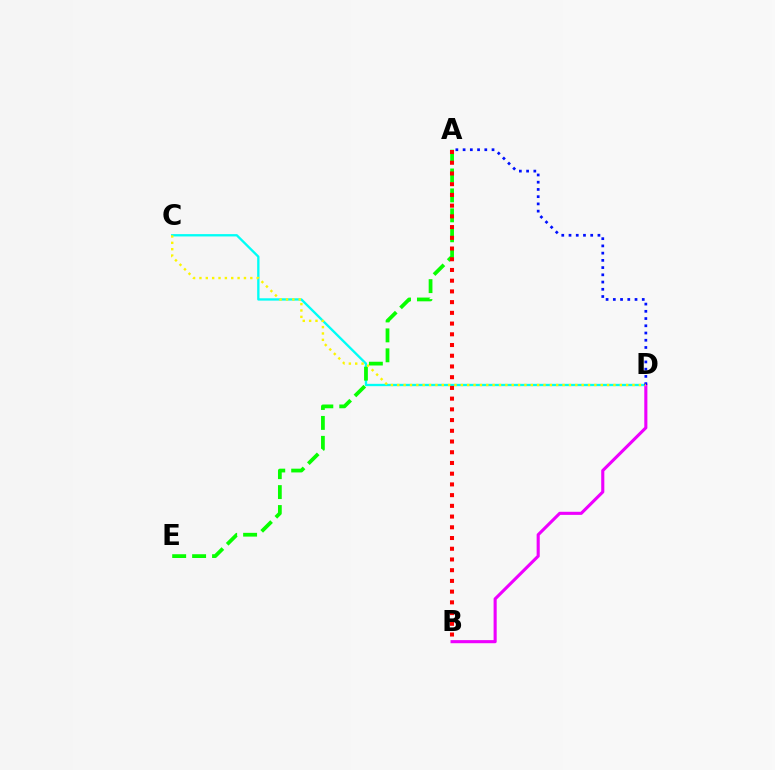{('C', 'D'): [{'color': '#00fff6', 'line_style': 'solid', 'thickness': 1.68}, {'color': '#fcf500', 'line_style': 'dotted', 'thickness': 1.73}], ('B', 'D'): [{'color': '#ee00ff', 'line_style': 'solid', 'thickness': 2.23}], ('A', 'E'): [{'color': '#08ff00', 'line_style': 'dashed', 'thickness': 2.71}], ('A', 'B'): [{'color': '#ff0000', 'line_style': 'dotted', 'thickness': 2.91}], ('A', 'D'): [{'color': '#0010ff', 'line_style': 'dotted', 'thickness': 1.96}]}